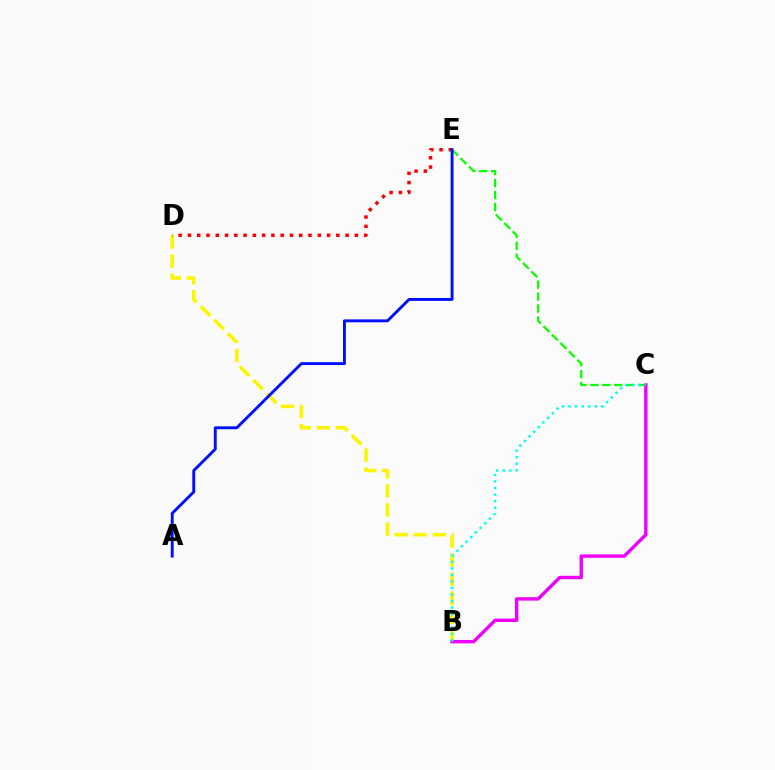{('C', 'E'): [{'color': '#08ff00', 'line_style': 'dashed', 'thickness': 1.62}], ('B', 'D'): [{'color': '#fcf500', 'line_style': 'dashed', 'thickness': 2.6}], ('D', 'E'): [{'color': '#ff0000', 'line_style': 'dotted', 'thickness': 2.52}], ('B', 'C'): [{'color': '#ee00ff', 'line_style': 'solid', 'thickness': 2.45}, {'color': '#00fff6', 'line_style': 'dotted', 'thickness': 1.78}], ('A', 'E'): [{'color': '#0010ff', 'line_style': 'solid', 'thickness': 2.09}]}